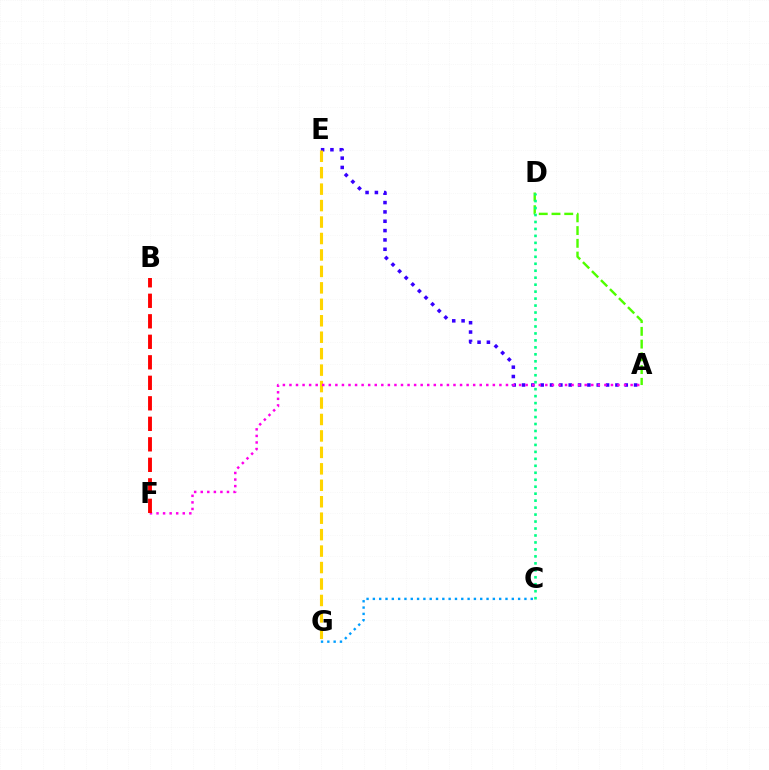{('A', 'E'): [{'color': '#3700ff', 'line_style': 'dotted', 'thickness': 2.54}], ('A', 'D'): [{'color': '#4fff00', 'line_style': 'dashed', 'thickness': 1.73}], ('E', 'G'): [{'color': '#ffd500', 'line_style': 'dashed', 'thickness': 2.24}], ('C', 'D'): [{'color': '#00ff86', 'line_style': 'dotted', 'thickness': 1.89}], ('C', 'G'): [{'color': '#009eff', 'line_style': 'dotted', 'thickness': 1.72}], ('A', 'F'): [{'color': '#ff00ed', 'line_style': 'dotted', 'thickness': 1.78}], ('B', 'F'): [{'color': '#ff0000', 'line_style': 'dashed', 'thickness': 2.79}]}